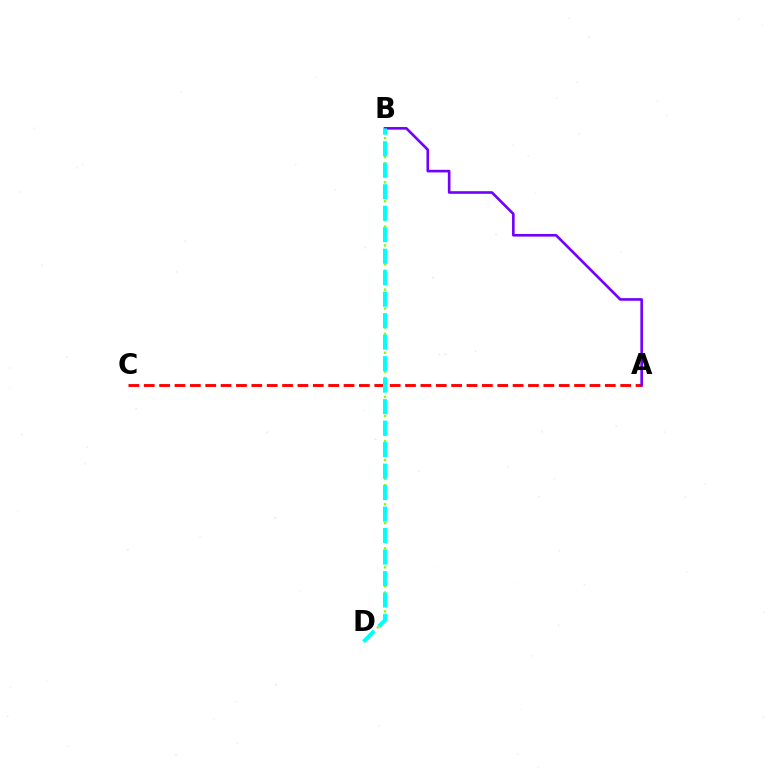{('A', 'C'): [{'color': '#ff0000', 'line_style': 'dashed', 'thickness': 2.09}], ('A', 'B'): [{'color': '#7200ff', 'line_style': 'solid', 'thickness': 1.89}], ('B', 'D'): [{'color': '#84ff00', 'line_style': 'dotted', 'thickness': 1.71}, {'color': '#00fff6', 'line_style': 'dashed', 'thickness': 2.92}]}